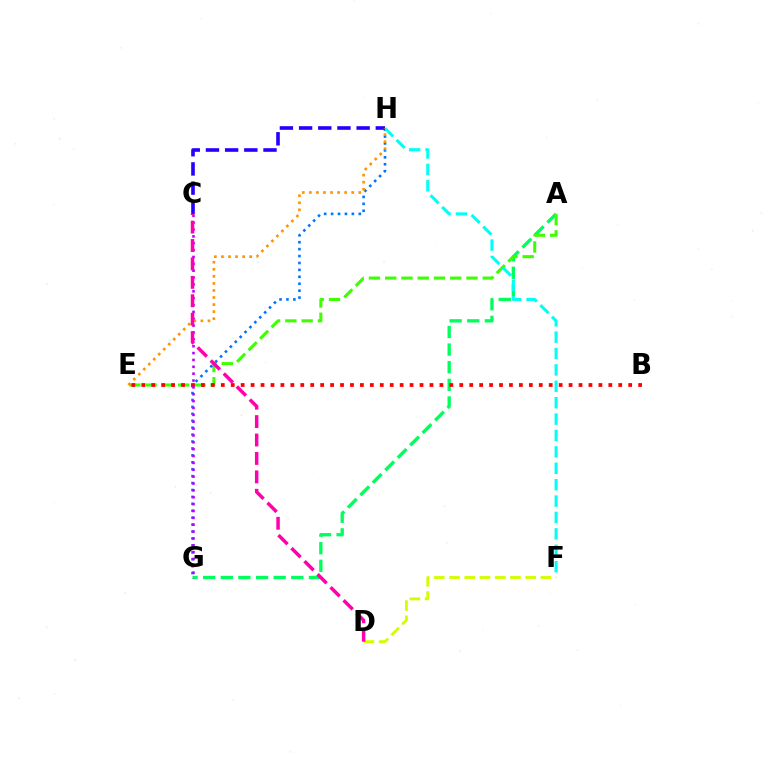{('D', 'F'): [{'color': '#d1ff00', 'line_style': 'dashed', 'thickness': 2.07}], ('A', 'G'): [{'color': '#00ff5c', 'line_style': 'dashed', 'thickness': 2.39}], ('A', 'E'): [{'color': '#3dff00', 'line_style': 'dashed', 'thickness': 2.21}], ('G', 'H'): [{'color': '#0074ff', 'line_style': 'dotted', 'thickness': 1.88}], ('F', 'H'): [{'color': '#00fff6', 'line_style': 'dashed', 'thickness': 2.23}], ('C', 'H'): [{'color': '#2500ff', 'line_style': 'dashed', 'thickness': 2.61}], ('B', 'E'): [{'color': '#ff0000', 'line_style': 'dotted', 'thickness': 2.7}], ('C', 'G'): [{'color': '#b900ff', 'line_style': 'dotted', 'thickness': 1.86}], ('E', 'H'): [{'color': '#ff9400', 'line_style': 'dotted', 'thickness': 1.92}], ('C', 'D'): [{'color': '#ff00ac', 'line_style': 'dashed', 'thickness': 2.5}]}